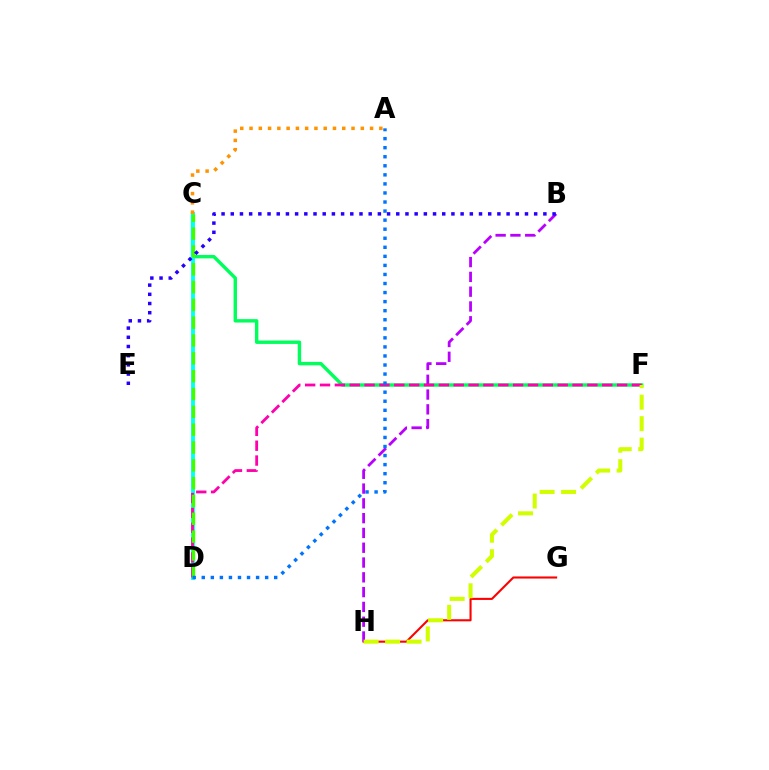{('C', 'F'): [{'color': '#00ff5c', 'line_style': 'solid', 'thickness': 2.46}], ('C', 'D'): [{'color': '#00fff6', 'line_style': 'solid', 'thickness': 2.76}, {'color': '#3dff00', 'line_style': 'dashed', 'thickness': 2.42}], ('G', 'H'): [{'color': '#ff0000', 'line_style': 'solid', 'thickness': 1.51}], ('B', 'H'): [{'color': '#b900ff', 'line_style': 'dashed', 'thickness': 2.01}], ('D', 'F'): [{'color': '#ff00ac', 'line_style': 'dashed', 'thickness': 2.02}], ('B', 'E'): [{'color': '#2500ff', 'line_style': 'dotted', 'thickness': 2.5}], ('F', 'H'): [{'color': '#d1ff00', 'line_style': 'dashed', 'thickness': 2.92}], ('A', 'C'): [{'color': '#ff9400', 'line_style': 'dotted', 'thickness': 2.52}], ('A', 'D'): [{'color': '#0074ff', 'line_style': 'dotted', 'thickness': 2.46}]}